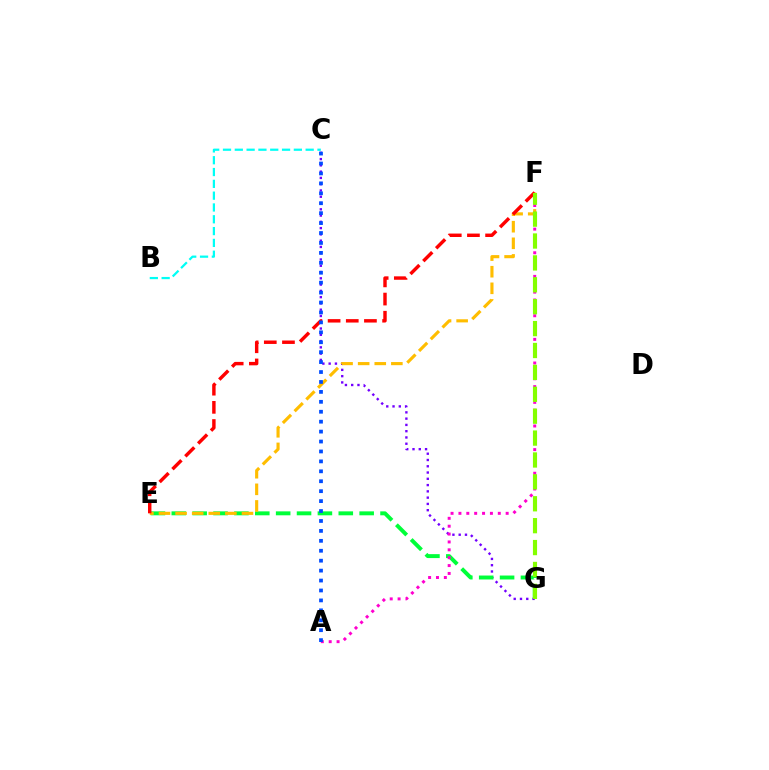{('C', 'G'): [{'color': '#7200ff', 'line_style': 'dotted', 'thickness': 1.7}], ('E', 'G'): [{'color': '#00ff39', 'line_style': 'dashed', 'thickness': 2.84}], ('E', 'F'): [{'color': '#ffbd00', 'line_style': 'dashed', 'thickness': 2.26}, {'color': '#ff0000', 'line_style': 'dashed', 'thickness': 2.47}], ('B', 'C'): [{'color': '#00fff6', 'line_style': 'dashed', 'thickness': 1.6}], ('A', 'F'): [{'color': '#ff00cf', 'line_style': 'dotted', 'thickness': 2.14}], ('A', 'C'): [{'color': '#004bff', 'line_style': 'dotted', 'thickness': 2.7}], ('F', 'G'): [{'color': '#84ff00', 'line_style': 'dashed', 'thickness': 2.97}]}